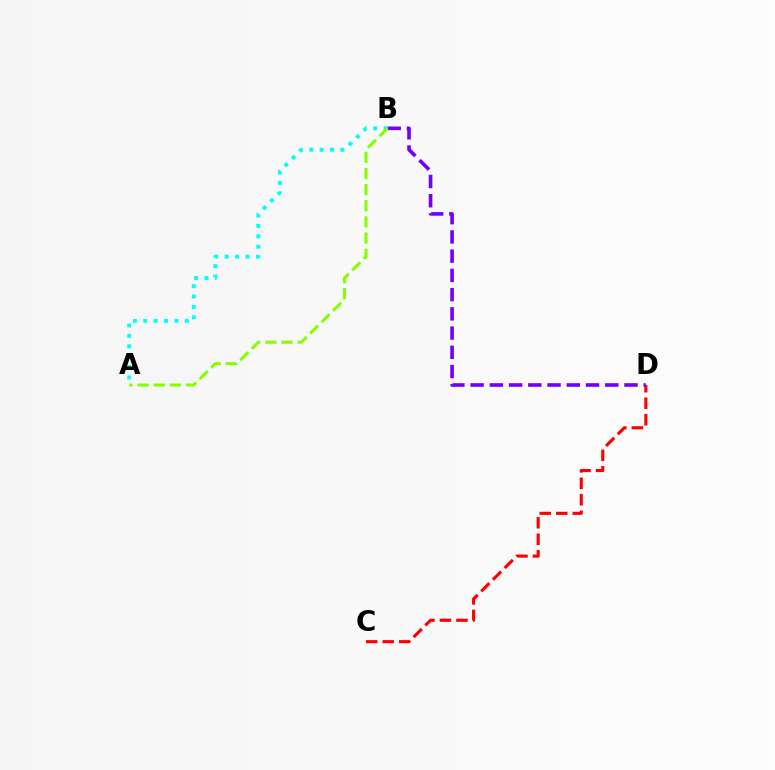{('C', 'D'): [{'color': '#ff0000', 'line_style': 'dashed', 'thickness': 2.24}], ('B', 'D'): [{'color': '#7200ff', 'line_style': 'dashed', 'thickness': 2.61}], ('A', 'B'): [{'color': '#00fff6', 'line_style': 'dotted', 'thickness': 2.82}, {'color': '#84ff00', 'line_style': 'dashed', 'thickness': 2.19}]}